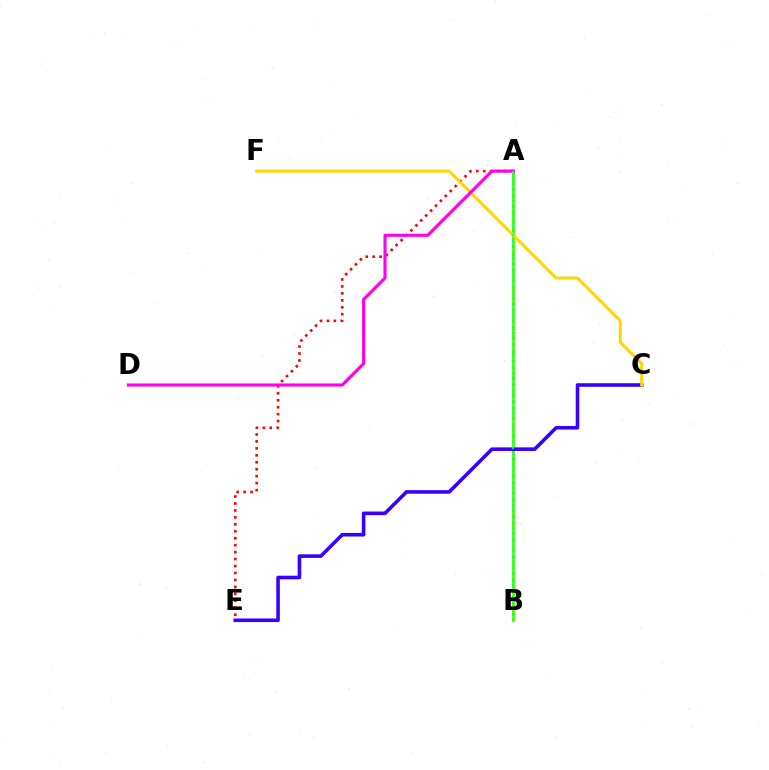{('A', 'B'): [{'color': '#009eff', 'line_style': 'dotted', 'thickness': 2.22}, {'color': '#4fff00', 'line_style': 'solid', 'thickness': 2.05}, {'color': '#00ff86', 'line_style': 'dotted', 'thickness': 1.56}], ('C', 'E'): [{'color': '#3700ff', 'line_style': 'solid', 'thickness': 2.58}], ('A', 'E'): [{'color': '#ff0000', 'line_style': 'dotted', 'thickness': 1.89}], ('C', 'F'): [{'color': '#ffd500', 'line_style': 'solid', 'thickness': 2.14}], ('A', 'D'): [{'color': '#ff00ed', 'line_style': 'solid', 'thickness': 2.23}]}